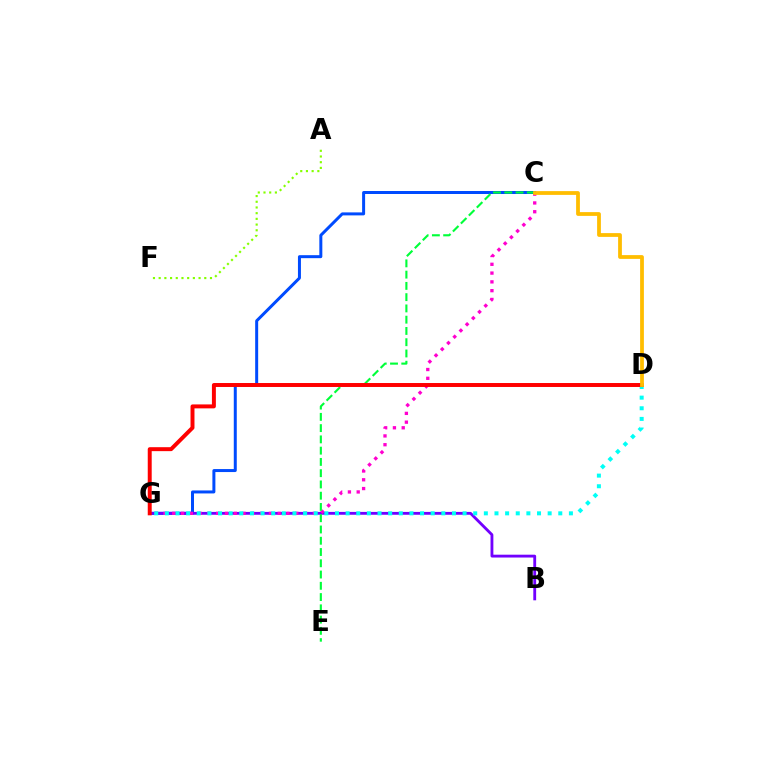{('C', 'G'): [{'color': '#004bff', 'line_style': 'solid', 'thickness': 2.15}, {'color': '#ff00cf', 'line_style': 'dotted', 'thickness': 2.39}], ('B', 'G'): [{'color': '#7200ff', 'line_style': 'solid', 'thickness': 2.04}], ('D', 'G'): [{'color': '#00fff6', 'line_style': 'dotted', 'thickness': 2.89}, {'color': '#ff0000', 'line_style': 'solid', 'thickness': 2.85}], ('C', 'E'): [{'color': '#00ff39', 'line_style': 'dashed', 'thickness': 1.53}], ('A', 'F'): [{'color': '#84ff00', 'line_style': 'dotted', 'thickness': 1.55}], ('C', 'D'): [{'color': '#ffbd00', 'line_style': 'solid', 'thickness': 2.72}]}